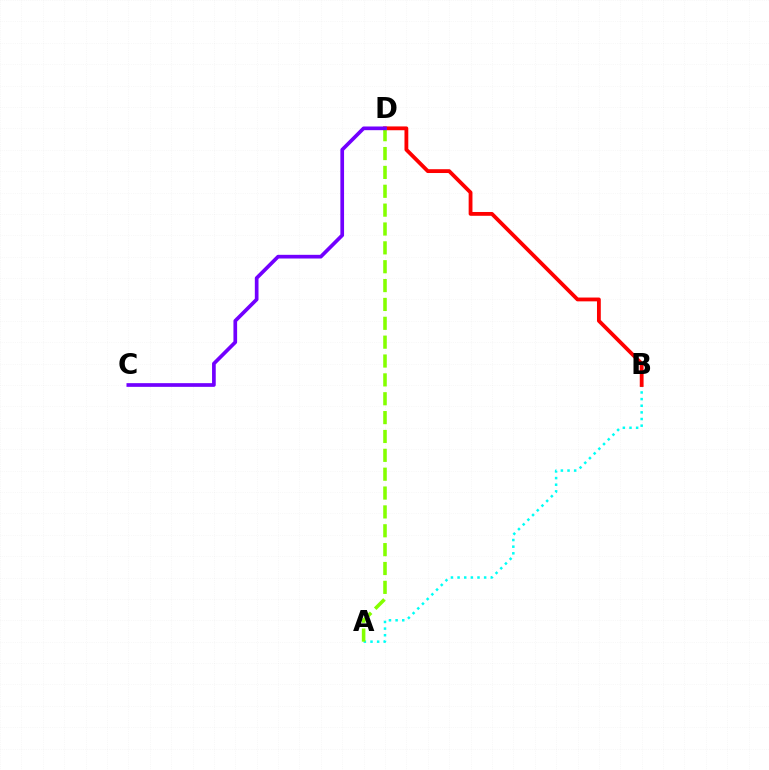{('A', 'B'): [{'color': '#00fff6', 'line_style': 'dotted', 'thickness': 1.8}], ('B', 'D'): [{'color': '#ff0000', 'line_style': 'solid', 'thickness': 2.75}], ('A', 'D'): [{'color': '#84ff00', 'line_style': 'dashed', 'thickness': 2.56}], ('C', 'D'): [{'color': '#7200ff', 'line_style': 'solid', 'thickness': 2.65}]}